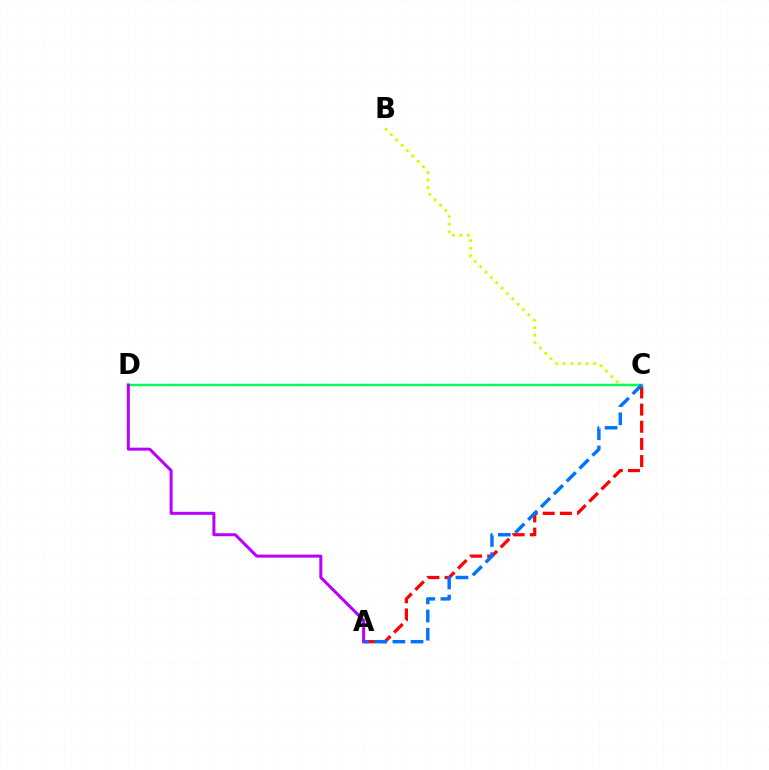{('B', 'C'): [{'color': '#d1ff00', 'line_style': 'dotted', 'thickness': 2.06}], ('A', 'C'): [{'color': '#ff0000', 'line_style': 'dashed', 'thickness': 2.33}, {'color': '#0074ff', 'line_style': 'dashed', 'thickness': 2.47}], ('C', 'D'): [{'color': '#00ff5c', 'line_style': 'solid', 'thickness': 1.77}], ('A', 'D'): [{'color': '#b900ff', 'line_style': 'solid', 'thickness': 2.17}]}